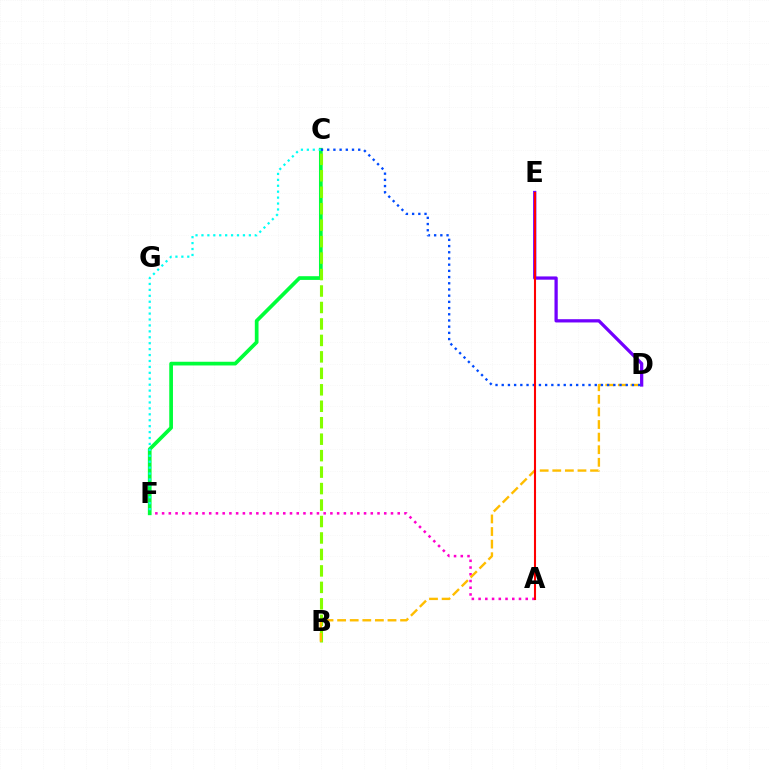{('A', 'F'): [{'color': '#ff00cf', 'line_style': 'dotted', 'thickness': 1.83}], ('C', 'F'): [{'color': '#00ff39', 'line_style': 'solid', 'thickness': 2.67}, {'color': '#00fff6', 'line_style': 'dotted', 'thickness': 1.61}], ('B', 'C'): [{'color': '#84ff00', 'line_style': 'dashed', 'thickness': 2.24}], ('D', 'E'): [{'color': '#7200ff', 'line_style': 'solid', 'thickness': 2.35}], ('B', 'D'): [{'color': '#ffbd00', 'line_style': 'dashed', 'thickness': 1.71}], ('C', 'D'): [{'color': '#004bff', 'line_style': 'dotted', 'thickness': 1.68}], ('A', 'E'): [{'color': '#ff0000', 'line_style': 'solid', 'thickness': 1.5}]}